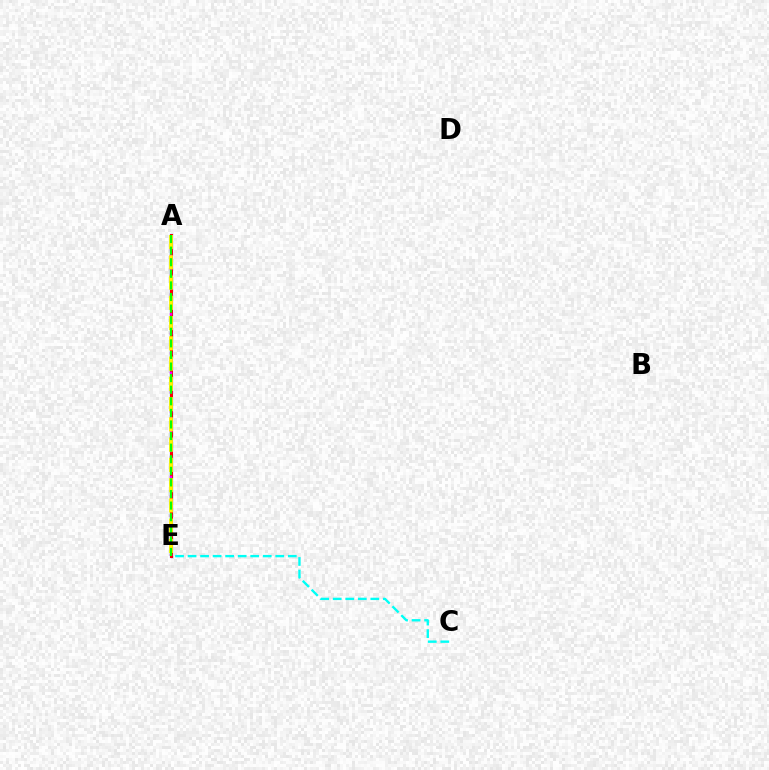{('A', 'E'): [{'color': '#0010ff', 'line_style': 'solid', 'thickness': 2.25}, {'color': '#ff0000', 'line_style': 'solid', 'thickness': 2.12}, {'color': '#ee00ff', 'line_style': 'dotted', 'thickness': 1.77}, {'color': '#fcf500', 'line_style': 'dashed', 'thickness': 2.75}, {'color': '#08ff00', 'line_style': 'dashed', 'thickness': 1.57}], ('C', 'E'): [{'color': '#00fff6', 'line_style': 'dashed', 'thickness': 1.7}]}